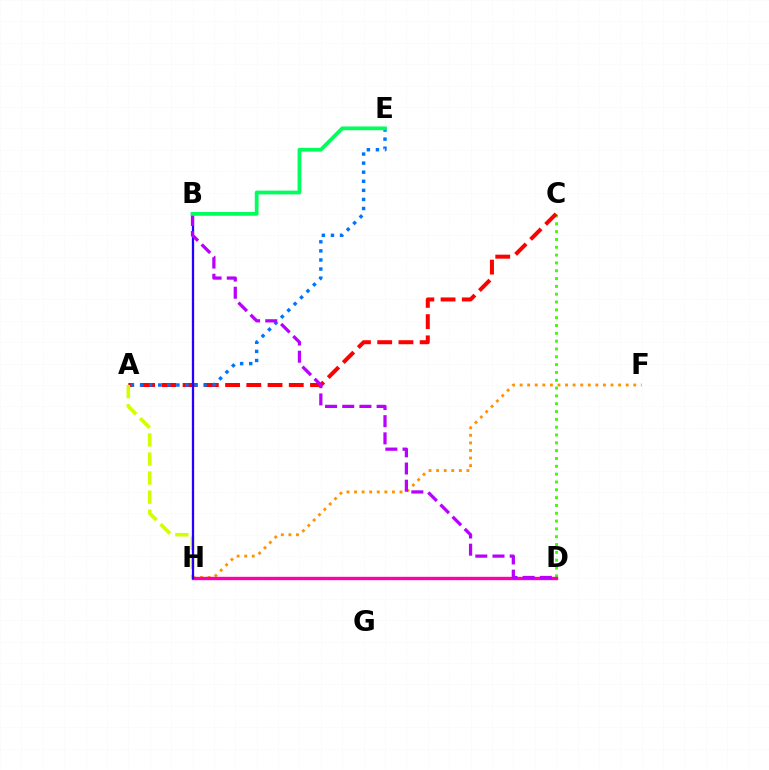{('F', 'H'): [{'color': '#ff9400', 'line_style': 'dotted', 'thickness': 2.06}], ('D', 'H'): [{'color': '#00fff6', 'line_style': 'dotted', 'thickness': 2.09}, {'color': '#ff00ac', 'line_style': 'solid', 'thickness': 2.43}], ('C', 'D'): [{'color': '#3dff00', 'line_style': 'dotted', 'thickness': 2.13}], ('A', 'C'): [{'color': '#ff0000', 'line_style': 'dashed', 'thickness': 2.88}], ('A', 'H'): [{'color': '#d1ff00', 'line_style': 'dashed', 'thickness': 2.59}], ('B', 'H'): [{'color': '#2500ff', 'line_style': 'solid', 'thickness': 1.64}], ('A', 'E'): [{'color': '#0074ff', 'line_style': 'dotted', 'thickness': 2.47}], ('B', 'D'): [{'color': '#b900ff', 'line_style': 'dashed', 'thickness': 2.33}], ('B', 'E'): [{'color': '#00ff5c', 'line_style': 'solid', 'thickness': 2.71}]}